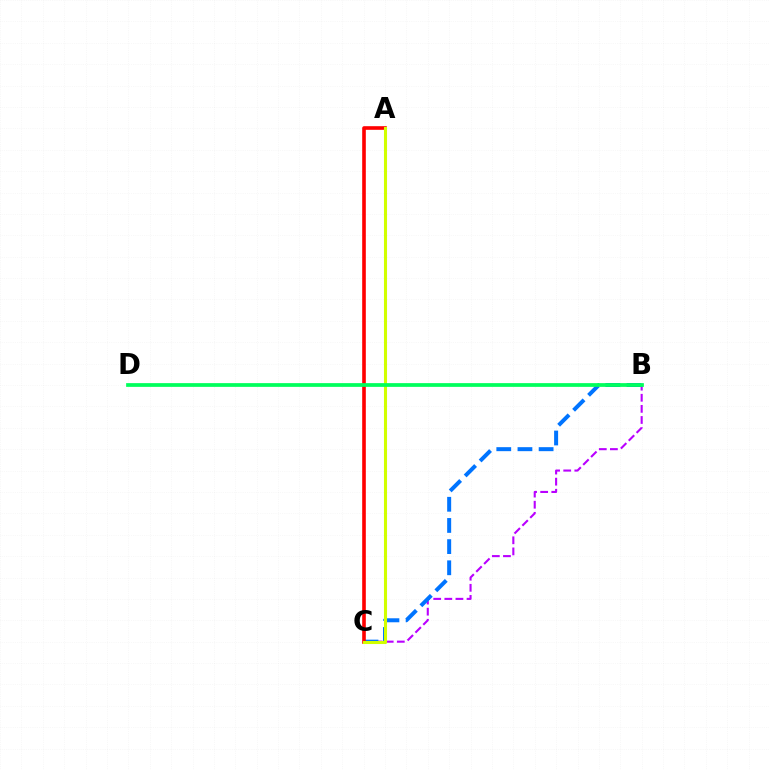{('B', 'C'): [{'color': '#b900ff', 'line_style': 'dashed', 'thickness': 1.51}, {'color': '#0074ff', 'line_style': 'dashed', 'thickness': 2.88}], ('A', 'C'): [{'color': '#ff0000', 'line_style': 'solid', 'thickness': 2.61}, {'color': '#d1ff00', 'line_style': 'solid', 'thickness': 2.21}], ('B', 'D'): [{'color': '#00ff5c', 'line_style': 'solid', 'thickness': 2.69}]}